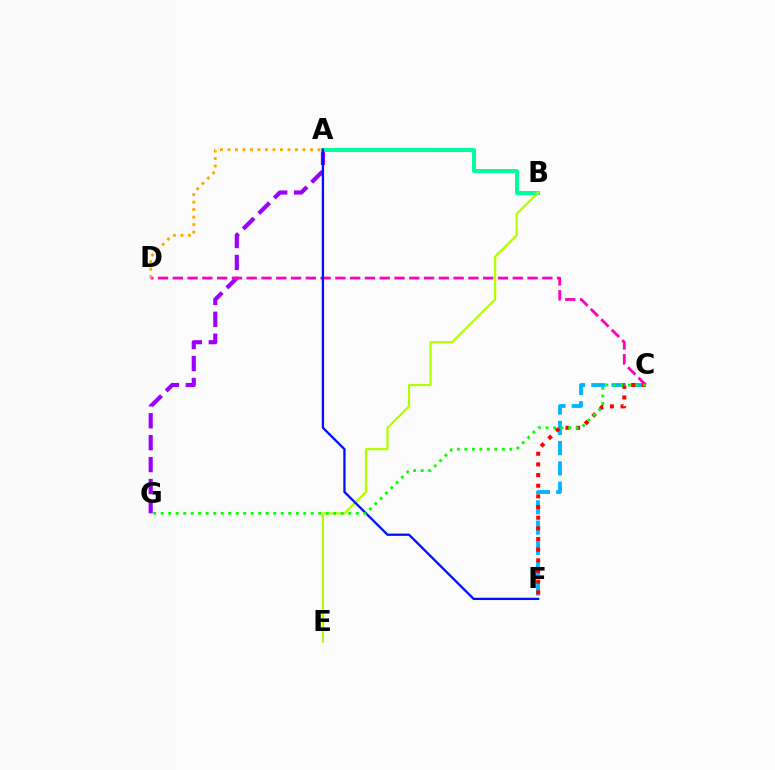{('A', 'G'): [{'color': '#9b00ff', 'line_style': 'dashed', 'thickness': 2.98}], ('C', 'D'): [{'color': '#ff00bd', 'line_style': 'dashed', 'thickness': 2.01}], ('C', 'F'): [{'color': '#00b5ff', 'line_style': 'dashed', 'thickness': 2.76}, {'color': '#ff0000', 'line_style': 'dotted', 'thickness': 2.9}], ('A', 'B'): [{'color': '#00ff9d', 'line_style': 'solid', 'thickness': 2.87}], ('A', 'D'): [{'color': '#ffa500', 'line_style': 'dotted', 'thickness': 2.04}], ('B', 'E'): [{'color': '#b3ff00', 'line_style': 'solid', 'thickness': 1.6}], ('A', 'F'): [{'color': '#0010ff', 'line_style': 'solid', 'thickness': 1.65}], ('C', 'G'): [{'color': '#08ff00', 'line_style': 'dotted', 'thickness': 2.04}]}